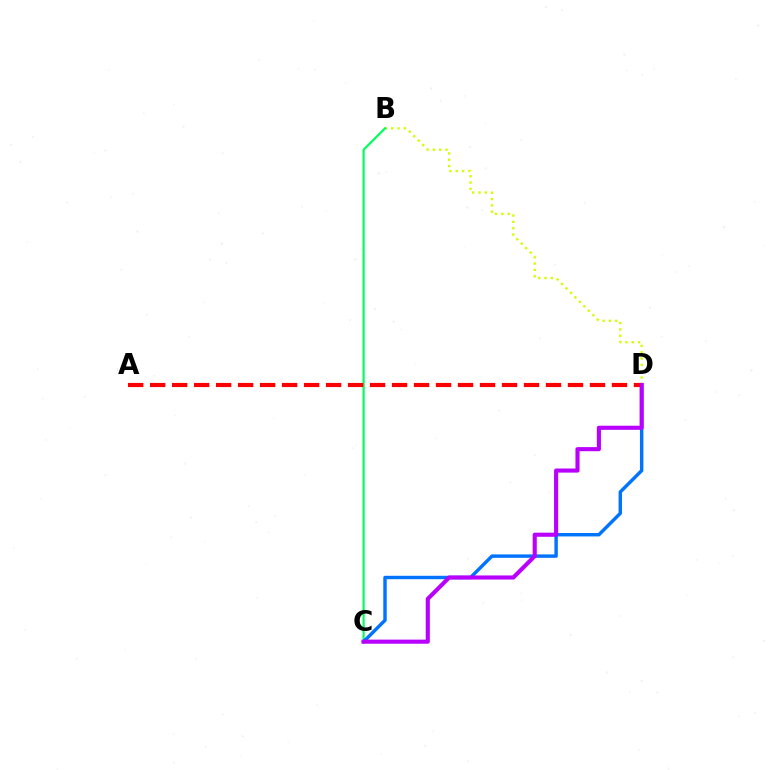{('B', 'D'): [{'color': '#d1ff00', 'line_style': 'dotted', 'thickness': 1.72}], ('B', 'C'): [{'color': '#00ff5c', 'line_style': 'solid', 'thickness': 1.57}], ('C', 'D'): [{'color': '#0074ff', 'line_style': 'solid', 'thickness': 2.47}, {'color': '#b900ff', 'line_style': 'solid', 'thickness': 2.96}], ('A', 'D'): [{'color': '#ff0000', 'line_style': 'dashed', 'thickness': 2.99}]}